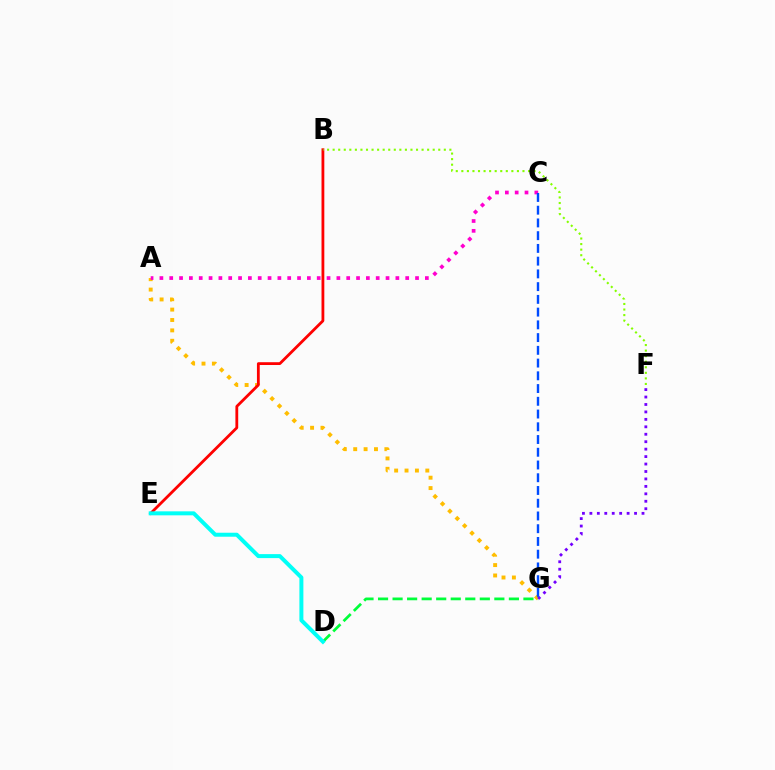{('A', 'G'): [{'color': '#ffbd00', 'line_style': 'dotted', 'thickness': 2.82}], ('B', 'E'): [{'color': '#ff0000', 'line_style': 'solid', 'thickness': 2.02}], ('B', 'F'): [{'color': '#84ff00', 'line_style': 'dotted', 'thickness': 1.51}], ('D', 'G'): [{'color': '#00ff39', 'line_style': 'dashed', 'thickness': 1.98}], ('A', 'C'): [{'color': '#ff00cf', 'line_style': 'dotted', 'thickness': 2.67}], ('D', 'E'): [{'color': '#00fff6', 'line_style': 'solid', 'thickness': 2.87}], ('F', 'G'): [{'color': '#7200ff', 'line_style': 'dotted', 'thickness': 2.02}], ('C', 'G'): [{'color': '#004bff', 'line_style': 'dashed', 'thickness': 1.73}]}